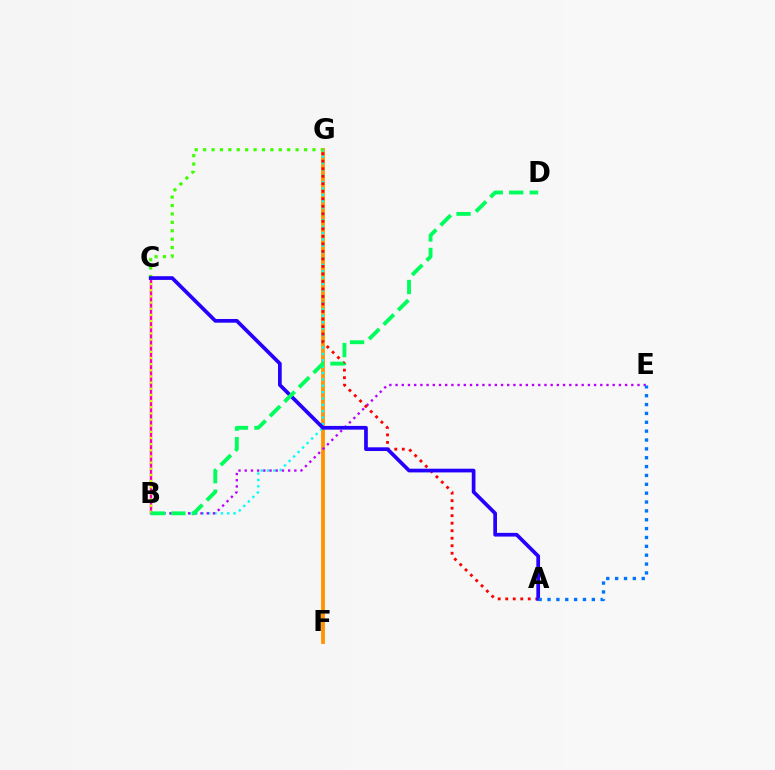{('B', 'C'): [{'color': '#ff00ac', 'line_style': 'solid', 'thickness': 1.73}, {'color': '#d1ff00', 'line_style': 'dotted', 'thickness': 1.67}], ('F', 'G'): [{'color': '#ff9400', 'line_style': 'solid', 'thickness': 2.75}], ('B', 'G'): [{'color': '#00fff6', 'line_style': 'dotted', 'thickness': 1.73}], ('B', 'E'): [{'color': '#b900ff', 'line_style': 'dotted', 'thickness': 1.69}], ('C', 'G'): [{'color': '#3dff00', 'line_style': 'dotted', 'thickness': 2.28}], ('A', 'G'): [{'color': '#ff0000', 'line_style': 'dotted', 'thickness': 2.04}], ('A', 'C'): [{'color': '#2500ff', 'line_style': 'solid', 'thickness': 2.67}], ('A', 'E'): [{'color': '#0074ff', 'line_style': 'dotted', 'thickness': 2.41}], ('B', 'D'): [{'color': '#00ff5c', 'line_style': 'dashed', 'thickness': 2.79}]}